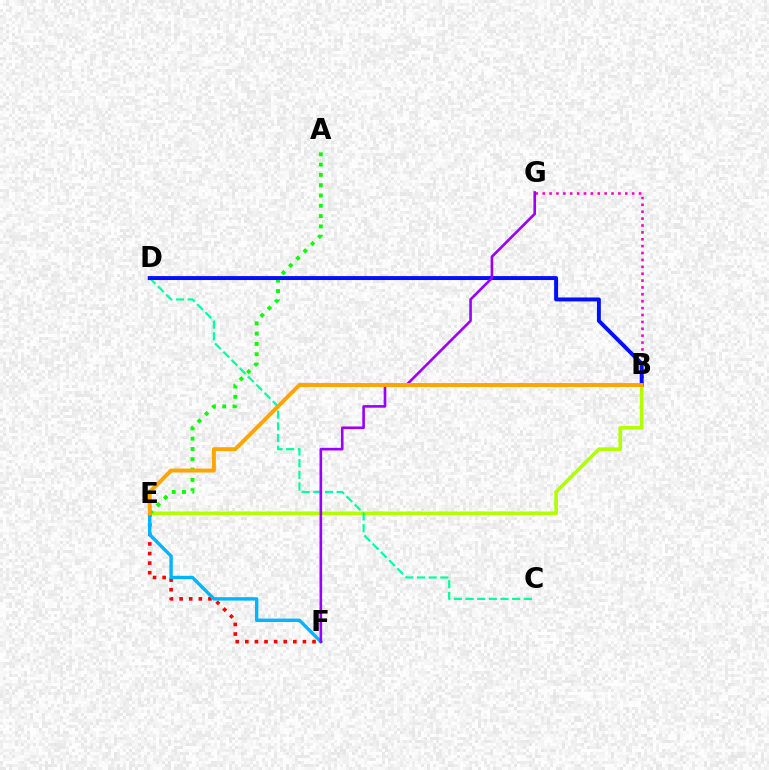{('B', 'G'): [{'color': '#ff00bd', 'line_style': 'dotted', 'thickness': 1.87}], ('E', 'F'): [{'color': '#ff0000', 'line_style': 'dotted', 'thickness': 2.61}, {'color': '#00b5ff', 'line_style': 'solid', 'thickness': 2.44}], ('B', 'E'): [{'color': '#b3ff00', 'line_style': 'solid', 'thickness': 2.64}, {'color': '#ffa500', 'line_style': 'solid', 'thickness': 2.82}], ('C', 'D'): [{'color': '#00ff9d', 'line_style': 'dashed', 'thickness': 1.58}], ('A', 'E'): [{'color': '#08ff00', 'line_style': 'dotted', 'thickness': 2.8}], ('B', 'D'): [{'color': '#0010ff', 'line_style': 'solid', 'thickness': 2.83}], ('F', 'G'): [{'color': '#9b00ff', 'line_style': 'solid', 'thickness': 1.89}]}